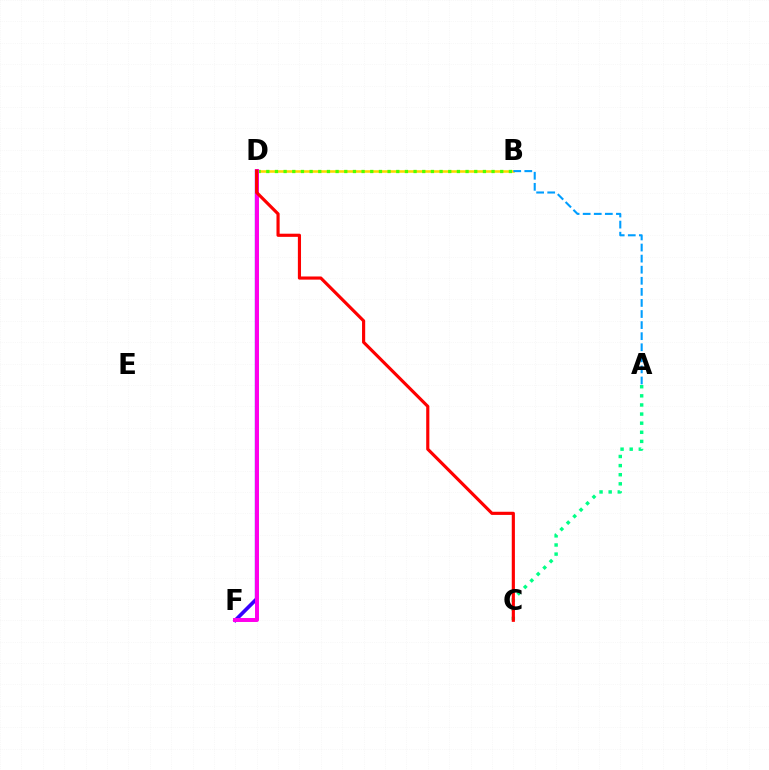{('A', 'C'): [{'color': '#00ff86', 'line_style': 'dotted', 'thickness': 2.48}], ('D', 'F'): [{'color': '#3700ff', 'line_style': 'solid', 'thickness': 2.64}, {'color': '#ff00ed', 'line_style': 'solid', 'thickness': 2.85}], ('B', 'D'): [{'color': '#ffd500', 'line_style': 'solid', 'thickness': 1.84}, {'color': '#4fff00', 'line_style': 'dotted', 'thickness': 2.35}], ('A', 'B'): [{'color': '#009eff', 'line_style': 'dashed', 'thickness': 1.51}], ('C', 'D'): [{'color': '#ff0000', 'line_style': 'solid', 'thickness': 2.27}]}